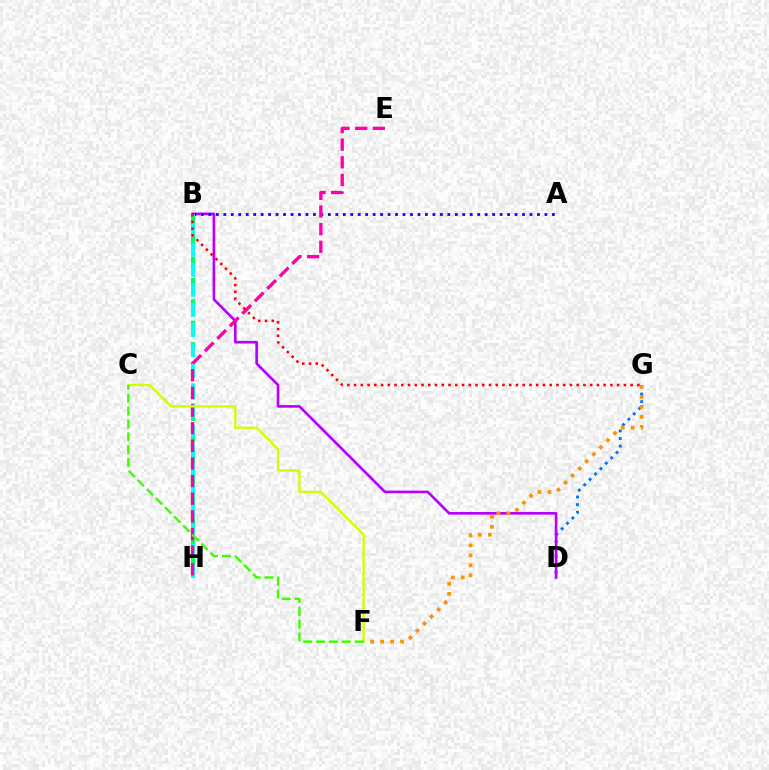{('D', 'G'): [{'color': '#0074ff', 'line_style': 'dotted', 'thickness': 2.07}], ('B', 'D'): [{'color': '#b900ff', 'line_style': 'solid', 'thickness': 1.9}], ('B', 'H'): [{'color': '#00ff5c', 'line_style': 'dashed', 'thickness': 2.9}, {'color': '#00fff6', 'line_style': 'dashed', 'thickness': 2.73}], ('A', 'B'): [{'color': '#2500ff', 'line_style': 'dotted', 'thickness': 2.03}], ('E', 'H'): [{'color': '#ff00ac', 'line_style': 'dashed', 'thickness': 2.4}], ('C', 'F'): [{'color': '#d1ff00', 'line_style': 'solid', 'thickness': 1.68}, {'color': '#3dff00', 'line_style': 'dashed', 'thickness': 1.75}], ('F', 'G'): [{'color': '#ff9400', 'line_style': 'dotted', 'thickness': 2.71}], ('B', 'G'): [{'color': '#ff0000', 'line_style': 'dotted', 'thickness': 1.83}]}